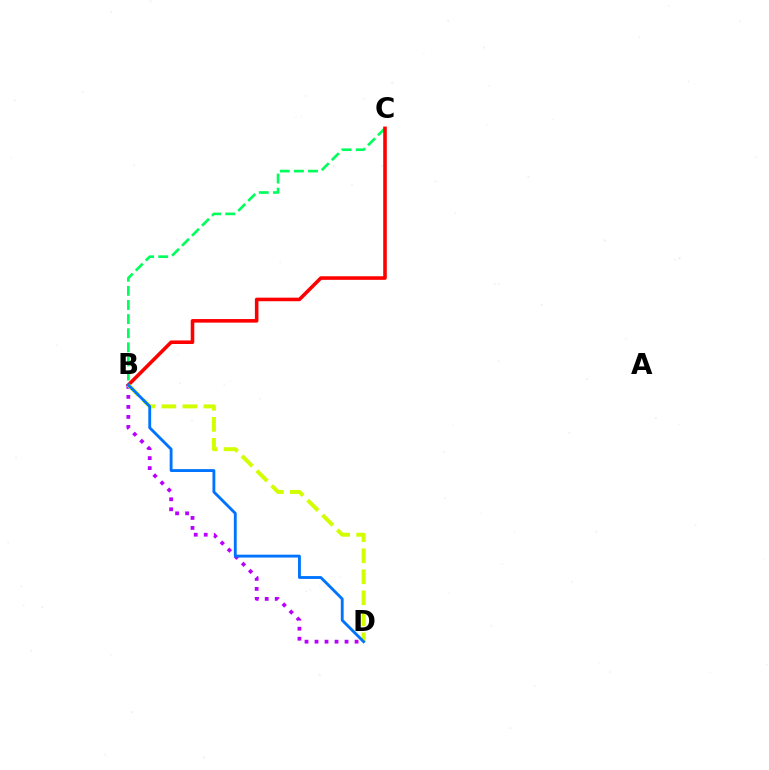{('B', 'C'): [{'color': '#00ff5c', 'line_style': 'dashed', 'thickness': 1.92}, {'color': '#ff0000', 'line_style': 'solid', 'thickness': 2.57}], ('B', 'D'): [{'color': '#b900ff', 'line_style': 'dotted', 'thickness': 2.72}, {'color': '#d1ff00', 'line_style': 'dashed', 'thickness': 2.85}, {'color': '#0074ff', 'line_style': 'solid', 'thickness': 2.06}]}